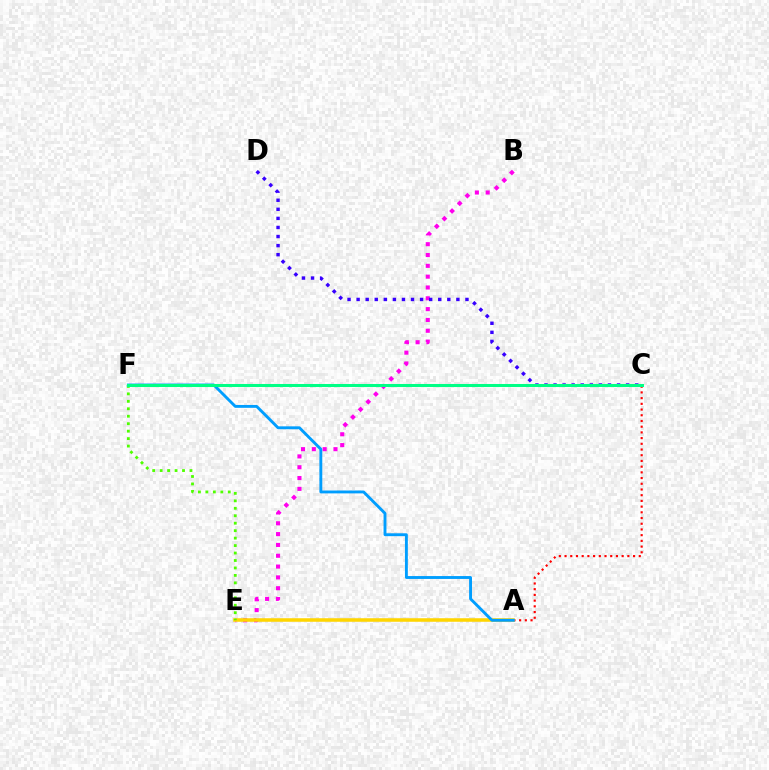{('B', 'E'): [{'color': '#ff00ed', 'line_style': 'dotted', 'thickness': 2.94}], ('A', 'C'): [{'color': '#ff0000', 'line_style': 'dotted', 'thickness': 1.55}], ('A', 'E'): [{'color': '#ffd500', 'line_style': 'solid', 'thickness': 2.55}], ('A', 'F'): [{'color': '#009eff', 'line_style': 'solid', 'thickness': 2.07}], ('C', 'D'): [{'color': '#3700ff', 'line_style': 'dotted', 'thickness': 2.46}], ('E', 'F'): [{'color': '#4fff00', 'line_style': 'dotted', 'thickness': 2.03}], ('C', 'F'): [{'color': '#00ff86', 'line_style': 'solid', 'thickness': 2.19}]}